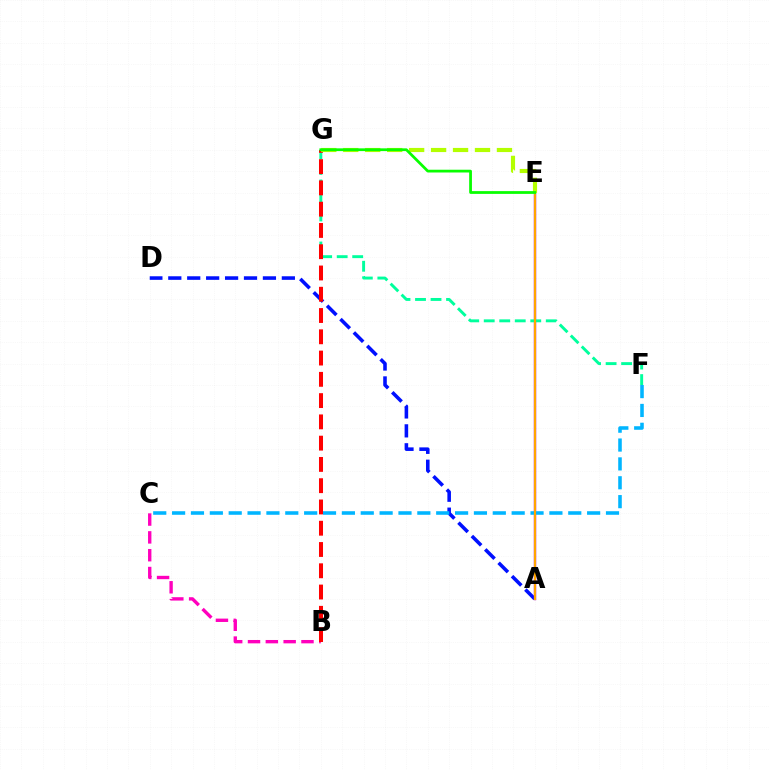{('A', 'D'): [{'color': '#0010ff', 'line_style': 'dashed', 'thickness': 2.57}], ('A', 'E'): [{'color': '#9b00ff', 'line_style': 'solid', 'thickness': 1.7}, {'color': '#ffa500', 'line_style': 'solid', 'thickness': 1.58}], ('C', 'F'): [{'color': '#00b5ff', 'line_style': 'dashed', 'thickness': 2.56}], ('F', 'G'): [{'color': '#00ff9d', 'line_style': 'dashed', 'thickness': 2.11}], ('B', 'C'): [{'color': '#ff00bd', 'line_style': 'dashed', 'thickness': 2.42}], ('B', 'G'): [{'color': '#ff0000', 'line_style': 'dashed', 'thickness': 2.89}], ('E', 'G'): [{'color': '#b3ff00', 'line_style': 'dashed', 'thickness': 2.98}, {'color': '#08ff00', 'line_style': 'solid', 'thickness': 1.99}]}